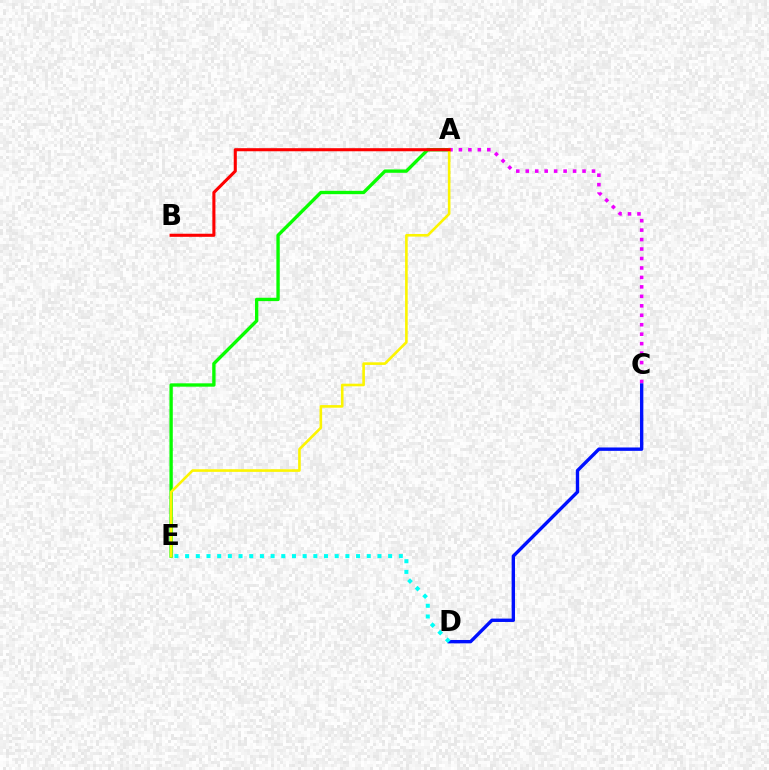{('A', 'E'): [{'color': '#08ff00', 'line_style': 'solid', 'thickness': 2.41}, {'color': '#fcf500', 'line_style': 'solid', 'thickness': 1.88}], ('A', 'C'): [{'color': '#ee00ff', 'line_style': 'dotted', 'thickness': 2.57}], ('C', 'D'): [{'color': '#0010ff', 'line_style': 'solid', 'thickness': 2.43}], ('D', 'E'): [{'color': '#00fff6', 'line_style': 'dotted', 'thickness': 2.9}], ('A', 'B'): [{'color': '#ff0000', 'line_style': 'solid', 'thickness': 2.22}]}